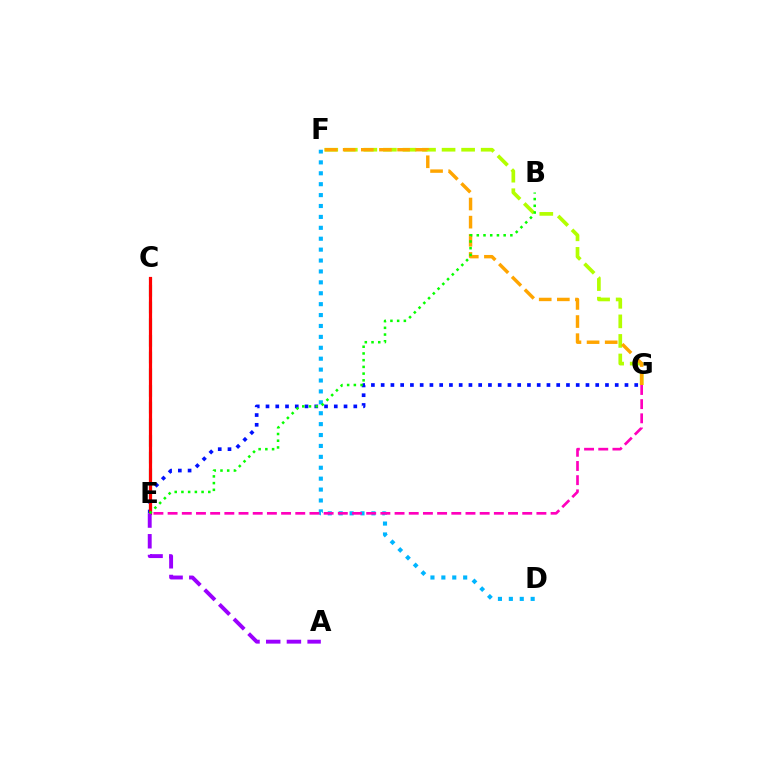{('C', 'E'): [{'color': '#00ff9d', 'line_style': 'dashed', 'thickness': 2.27}, {'color': '#ff0000', 'line_style': 'solid', 'thickness': 2.3}], ('E', 'G'): [{'color': '#0010ff', 'line_style': 'dotted', 'thickness': 2.65}, {'color': '#ff00bd', 'line_style': 'dashed', 'thickness': 1.93}], ('D', 'F'): [{'color': '#00b5ff', 'line_style': 'dotted', 'thickness': 2.96}], ('F', 'G'): [{'color': '#b3ff00', 'line_style': 'dashed', 'thickness': 2.66}, {'color': '#ffa500', 'line_style': 'dashed', 'thickness': 2.46}], ('A', 'E'): [{'color': '#9b00ff', 'line_style': 'dashed', 'thickness': 2.81}], ('B', 'E'): [{'color': '#08ff00', 'line_style': 'dotted', 'thickness': 1.82}]}